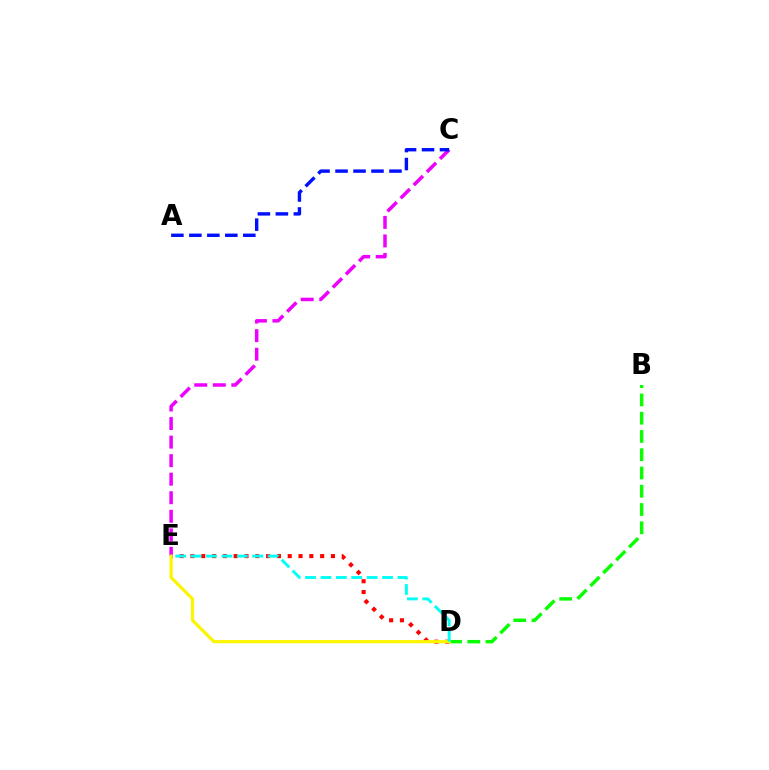{('D', 'E'): [{'color': '#ff0000', 'line_style': 'dotted', 'thickness': 2.94}, {'color': '#fcf500', 'line_style': 'solid', 'thickness': 2.29}, {'color': '#00fff6', 'line_style': 'dashed', 'thickness': 2.09}], ('B', 'D'): [{'color': '#08ff00', 'line_style': 'dashed', 'thickness': 2.48}], ('C', 'E'): [{'color': '#ee00ff', 'line_style': 'dashed', 'thickness': 2.52}], ('A', 'C'): [{'color': '#0010ff', 'line_style': 'dashed', 'thickness': 2.44}]}